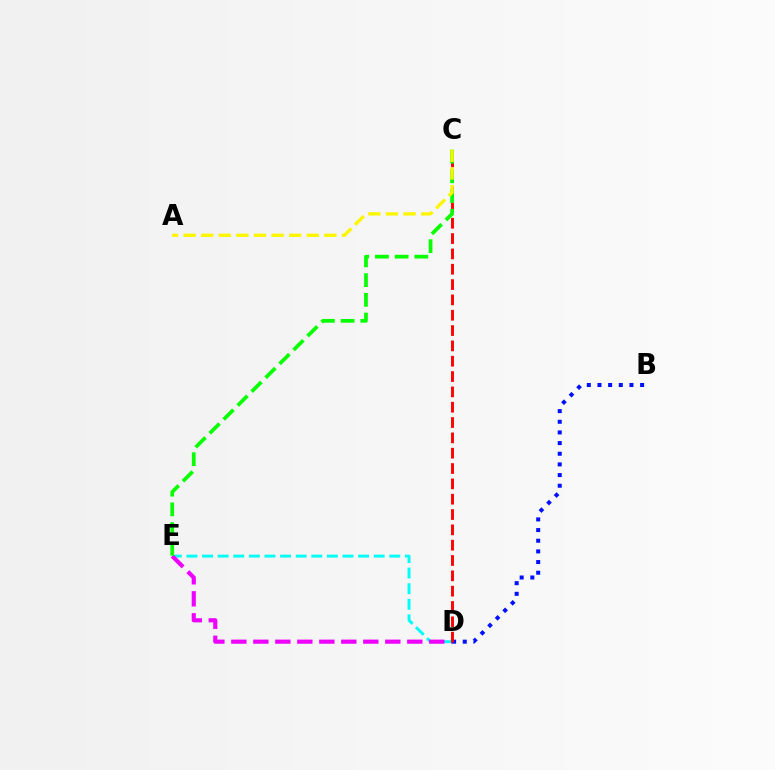{('D', 'E'): [{'color': '#00fff6', 'line_style': 'dashed', 'thickness': 2.12}, {'color': '#ee00ff', 'line_style': 'dashed', 'thickness': 2.99}], ('B', 'D'): [{'color': '#0010ff', 'line_style': 'dotted', 'thickness': 2.9}], ('C', 'D'): [{'color': '#ff0000', 'line_style': 'dashed', 'thickness': 2.08}], ('C', 'E'): [{'color': '#08ff00', 'line_style': 'dashed', 'thickness': 2.68}], ('A', 'C'): [{'color': '#fcf500', 'line_style': 'dashed', 'thickness': 2.39}]}